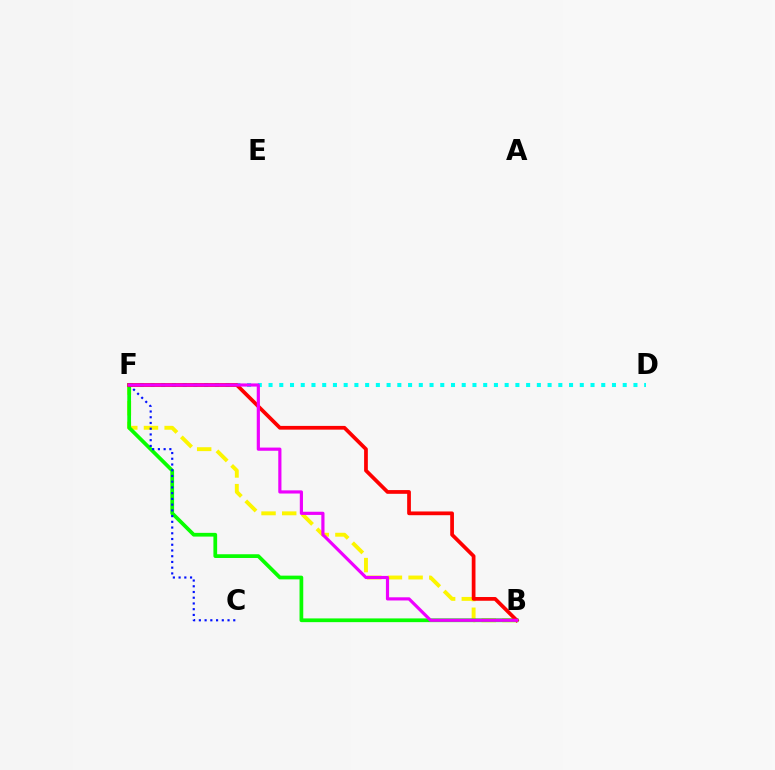{('B', 'F'): [{'color': '#fcf500', 'line_style': 'dashed', 'thickness': 2.81}, {'color': '#08ff00', 'line_style': 'solid', 'thickness': 2.69}, {'color': '#ff0000', 'line_style': 'solid', 'thickness': 2.69}, {'color': '#ee00ff', 'line_style': 'solid', 'thickness': 2.29}], ('D', 'F'): [{'color': '#00fff6', 'line_style': 'dotted', 'thickness': 2.92}], ('C', 'F'): [{'color': '#0010ff', 'line_style': 'dotted', 'thickness': 1.56}]}